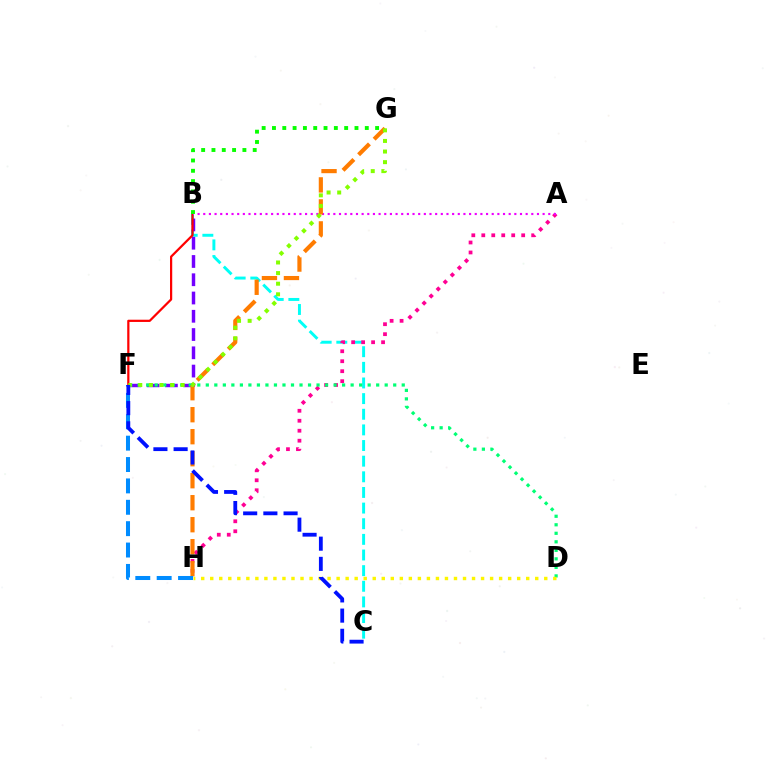{('B', 'C'): [{'color': '#00fff6', 'line_style': 'dashed', 'thickness': 2.12}], ('B', 'F'): [{'color': '#7200ff', 'line_style': 'dashed', 'thickness': 2.48}, {'color': '#ff0000', 'line_style': 'solid', 'thickness': 1.6}], ('A', 'H'): [{'color': '#ff0094', 'line_style': 'dotted', 'thickness': 2.71}], ('D', 'F'): [{'color': '#00ff74', 'line_style': 'dotted', 'thickness': 2.31}], ('D', 'H'): [{'color': '#fcf500', 'line_style': 'dotted', 'thickness': 2.45}], ('A', 'B'): [{'color': '#ee00ff', 'line_style': 'dotted', 'thickness': 1.54}], ('G', 'H'): [{'color': '#ff7c00', 'line_style': 'dashed', 'thickness': 2.99}], ('F', 'H'): [{'color': '#008cff', 'line_style': 'dashed', 'thickness': 2.9}], ('F', 'G'): [{'color': '#84ff00', 'line_style': 'dotted', 'thickness': 2.88}], ('C', 'F'): [{'color': '#0010ff', 'line_style': 'dashed', 'thickness': 2.74}], ('B', 'G'): [{'color': '#08ff00', 'line_style': 'dotted', 'thickness': 2.8}]}